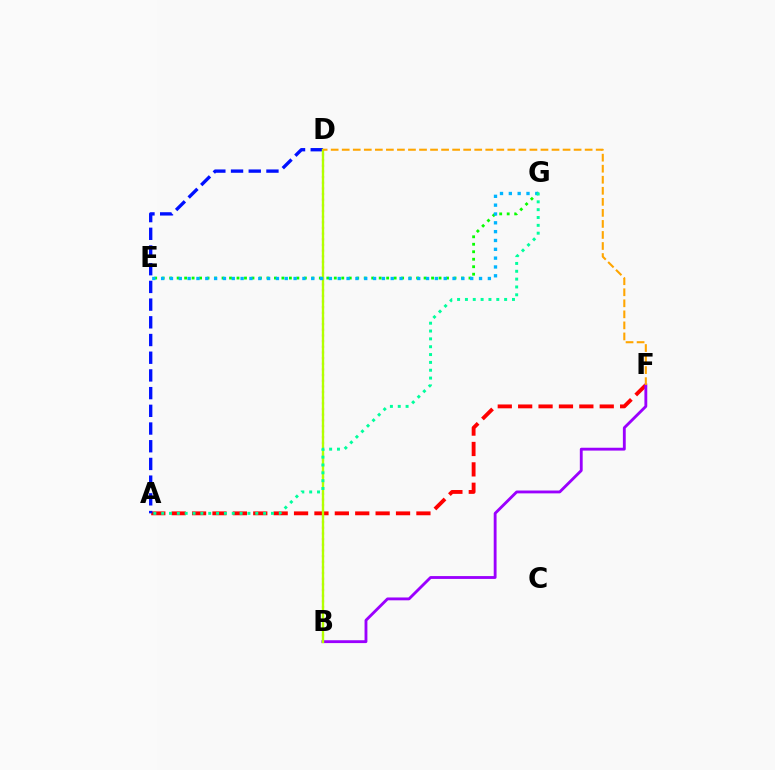{('B', 'D'): [{'color': '#ff00bd', 'line_style': 'dotted', 'thickness': 1.54}, {'color': '#b3ff00', 'line_style': 'solid', 'thickness': 1.7}], ('A', 'F'): [{'color': '#ff0000', 'line_style': 'dashed', 'thickness': 2.77}], ('B', 'F'): [{'color': '#9b00ff', 'line_style': 'solid', 'thickness': 2.05}], ('A', 'D'): [{'color': '#0010ff', 'line_style': 'dashed', 'thickness': 2.4}], ('E', 'G'): [{'color': '#08ff00', 'line_style': 'dotted', 'thickness': 2.03}, {'color': '#00b5ff', 'line_style': 'dotted', 'thickness': 2.4}], ('A', 'G'): [{'color': '#00ff9d', 'line_style': 'dotted', 'thickness': 2.13}], ('D', 'F'): [{'color': '#ffa500', 'line_style': 'dashed', 'thickness': 1.5}]}